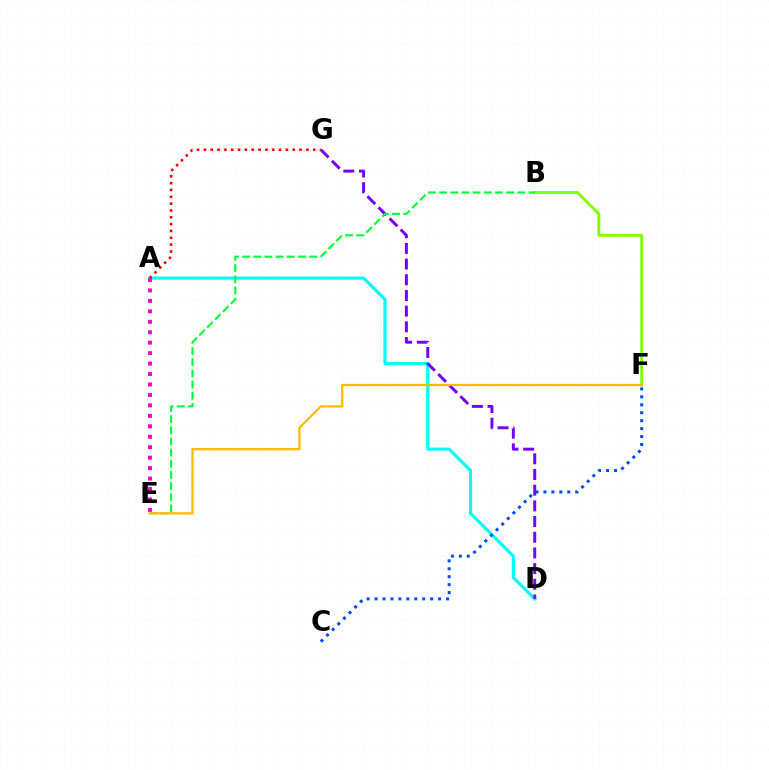{('A', 'D'): [{'color': '#00fff6', 'line_style': 'solid', 'thickness': 2.27}], ('D', 'G'): [{'color': '#7200ff', 'line_style': 'dashed', 'thickness': 2.13}], ('C', 'F'): [{'color': '#004bff', 'line_style': 'dotted', 'thickness': 2.16}], ('B', 'F'): [{'color': '#84ff00', 'line_style': 'solid', 'thickness': 2.1}], ('B', 'E'): [{'color': '#00ff39', 'line_style': 'dashed', 'thickness': 1.52}], ('A', 'G'): [{'color': '#ff0000', 'line_style': 'dotted', 'thickness': 1.86}], ('E', 'F'): [{'color': '#ffbd00', 'line_style': 'solid', 'thickness': 1.66}], ('A', 'E'): [{'color': '#ff00cf', 'line_style': 'dotted', 'thickness': 2.84}]}